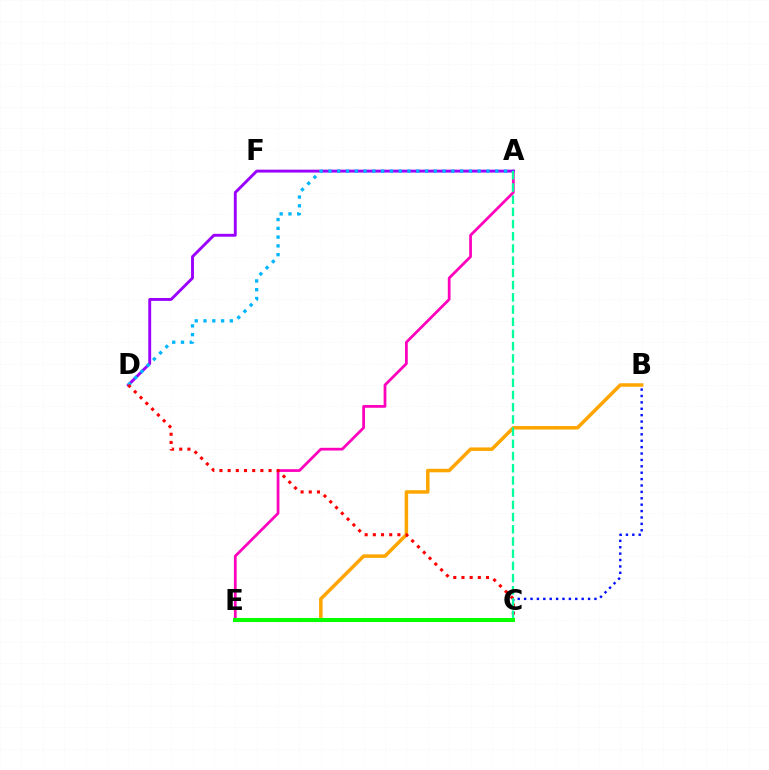{('B', 'C'): [{'color': '#0010ff', 'line_style': 'dotted', 'thickness': 1.74}], ('A', 'F'): [{'color': '#b3ff00', 'line_style': 'dashed', 'thickness': 1.54}], ('A', 'E'): [{'color': '#ff00bd', 'line_style': 'solid', 'thickness': 1.98}], ('A', 'D'): [{'color': '#9b00ff', 'line_style': 'solid', 'thickness': 2.08}, {'color': '#00b5ff', 'line_style': 'dotted', 'thickness': 2.39}], ('B', 'E'): [{'color': '#ffa500', 'line_style': 'solid', 'thickness': 2.52}], ('C', 'D'): [{'color': '#ff0000', 'line_style': 'dotted', 'thickness': 2.22}], ('A', 'C'): [{'color': '#00ff9d', 'line_style': 'dashed', 'thickness': 1.66}], ('C', 'E'): [{'color': '#08ff00', 'line_style': 'solid', 'thickness': 2.92}]}